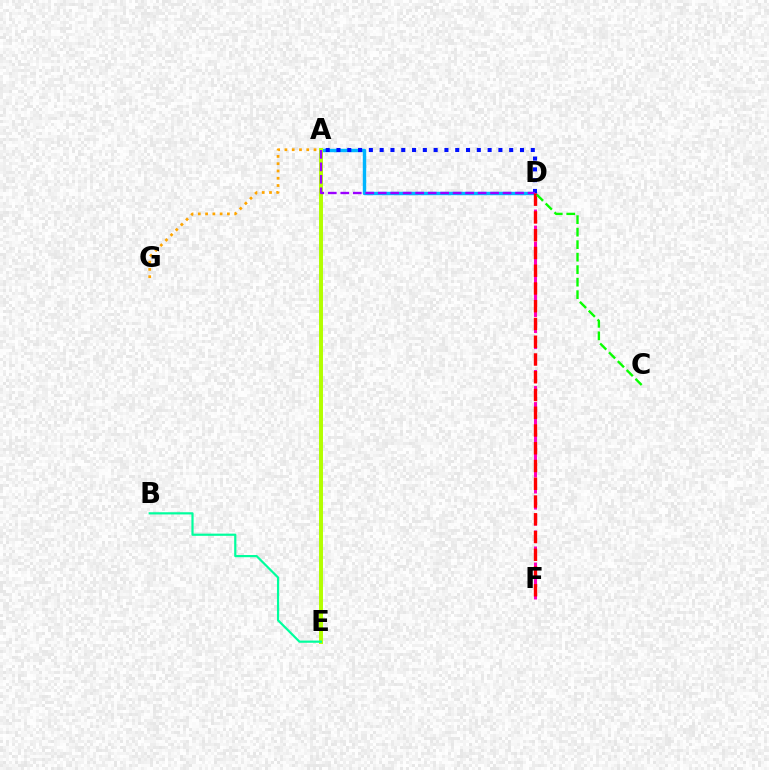{('A', 'D'): [{'color': '#00b5ff', 'line_style': 'solid', 'thickness': 2.45}, {'color': '#0010ff', 'line_style': 'dotted', 'thickness': 2.93}, {'color': '#9b00ff', 'line_style': 'dashed', 'thickness': 1.7}], ('A', 'G'): [{'color': '#ffa500', 'line_style': 'dotted', 'thickness': 1.98}], ('D', 'F'): [{'color': '#ff00bd', 'line_style': 'dashed', 'thickness': 2.18}, {'color': '#ff0000', 'line_style': 'dashed', 'thickness': 2.41}], ('A', 'E'): [{'color': '#b3ff00', 'line_style': 'solid', 'thickness': 2.85}], ('B', 'E'): [{'color': '#00ff9d', 'line_style': 'solid', 'thickness': 1.58}], ('C', 'D'): [{'color': '#08ff00', 'line_style': 'dashed', 'thickness': 1.7}]}